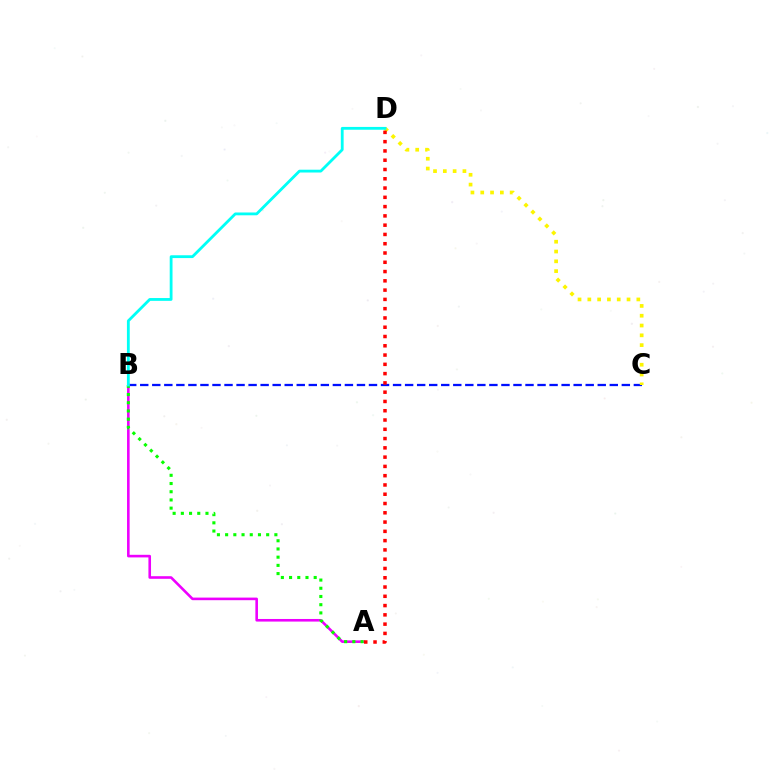{('B', 'C'): [{'color': '#0010ff', 'line_style': 'dashed', 'thickness': 1.64}], ('A', 'B'): [{'color': '#ee00ff', 'line_style': 'solid', 'thickness': 1.87}, {'color': '#08ff00', 'line_style': 'dotted', 'thickness': 2.23}], ('C', 'D'): [{'color': '#fcf500', 'line_style': 'dotted', 'thickness': 2.66}], ('B', 'D'): [{'color': '#00fff6', 'line_style': 'solid', 'thickness': 2.02}], ('A', 'D'): [{'color': '#ff0000', 'line_style': 'dotted', 'thickness': 2.52}]}